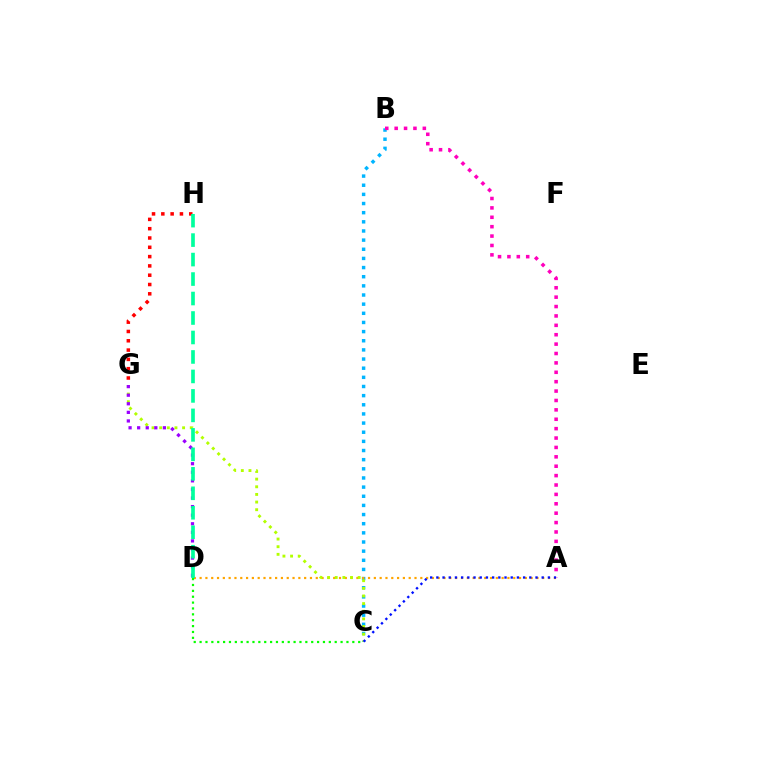{('B', 'C'): [{'color': '#00b5ff', 'line_style': 'dotted', 'thickness': 2.49}], ('A', 'D'): [{'color': '#ffa500', 'line_style': 'dotted', 'thickness': 1.58}], ('C', 'G'): [{'color': '#b3ff00', 'line_style': 'dotted', 'thickness': 2.08}], ('C', 'D'): [{'color': '#08ff00', 'line_style': 'dotted', 'thickness': 1.6}], ('D', 'G'): [{'color': '#9b00ff', 'line_style': 'dotted', 'thickness': 2.33}], ('A', 'B'): [{'color': '#ff00bd', 'line_style': 'dotted', 'thickness': 2.55}], ('G', 'H'): [{'color': '#ff0000', 'line_style': 'dotted', 'thickness': 2.53}], ('A', 'C'): [{'color': '#0010ff', 'line_style': 'dotted', 'thickness': 1.68}], ('D', 'H'): [{'color': '#00ff9d', 'line_style': 'dashed', 'thickness': 2.65}]}